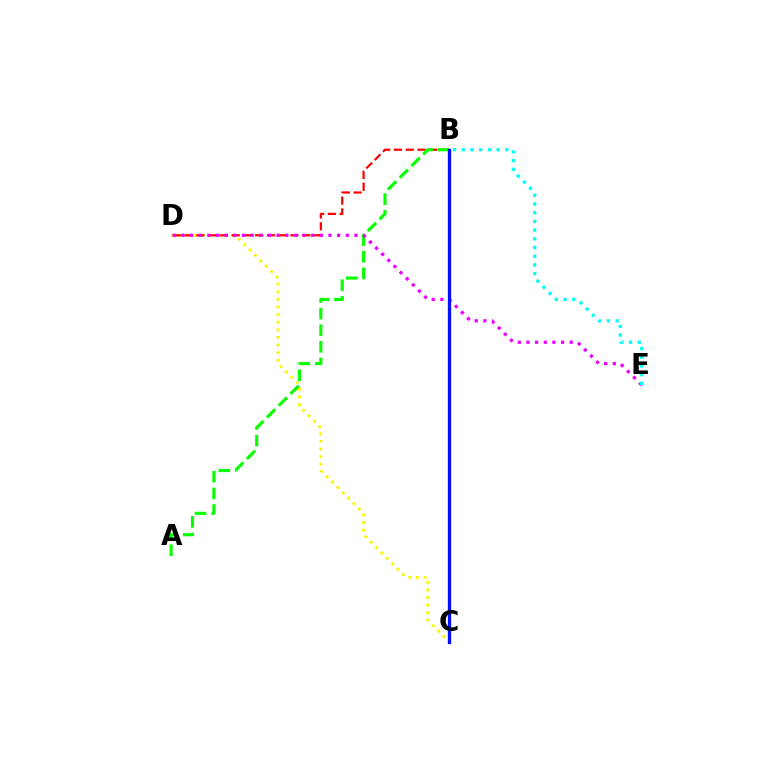{('C', 'D'): [{'color': '#fcf500', 'line_style': 'dotted', 'thickness': 2.07}], ('B', 'D'): [{'color': '#ff0000', 'line_style': 'dashed', 'thickness': 1.6}], ('A', 'B'): [{'color': '#08ff00', 'line_style': 'dashed', 'thickness': 2.26}], ('D', 'E'): [{'color': '#ee00ff', 'line_style': 'dotted', 'thickness': 2.35}], ('B', 'E'): [{'color': '#00fff6', 'line_style': 'dotted', 'thickness': 2.37}], ('B', 'C'): [{'color': '#0010ff', 'line_style': 'solid', 'thickness': 2.38}]}